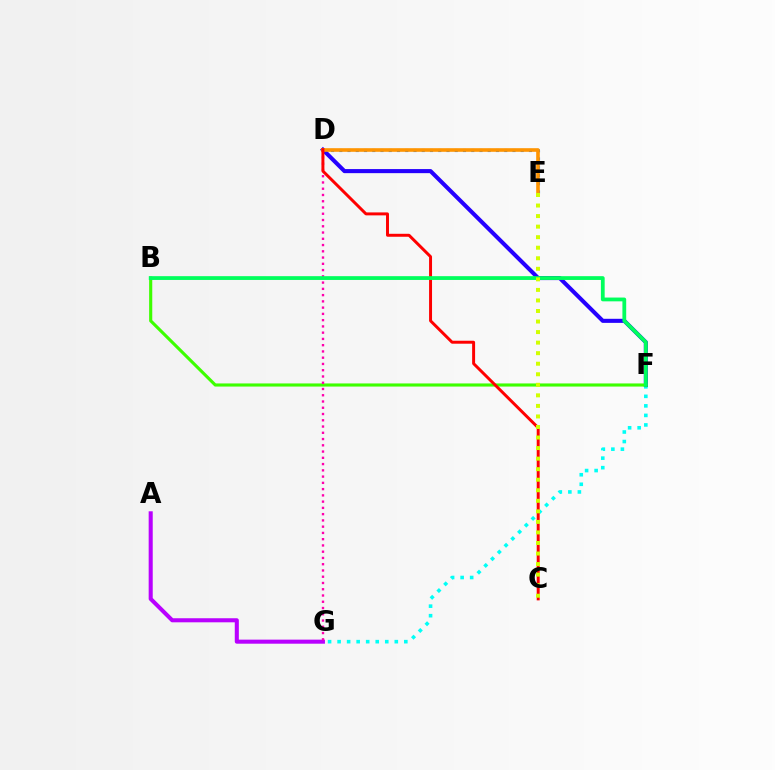{('F', 'G'): [{'color': '#00fff6', 'line_style': 'dotted', 'thickness': 2.59}], ('D', 'F'): [{'color': '#2500ff', 'line_style': 'solid', 'thickness': 2.93}], ('A', 'G'): [{'color': '#b900ff', 'line_style': 'solid', 'thickness': 2.92}], ('B', 'F'): [{'color': '#3dff00', 'line_style': 'solid', 'thickness': 2.25}, {'color': '#00ff5c', 'line_style': 'solid', 'thickness': 2.72}], ('D', 'E'): [{'color': '#0074ff', 'line_style': 'dotted', 'thickness': 2.24}, {'color': '#ff9400', 'line_style': 'solid', 'thickness': 2.6}], ('D', 'G'): [{'color': '#ff00ac', 'line_style': 'dotted', 'thickness': 1.7}], ('C', 'D'): [{'color': '#ff0000', 'line_style': 'solid', 'thickness': 2.13}], ('C', 'E'): [{'color': '#d1ff00', 'line_style': 'dotted', 'thickness': 2.87}]}